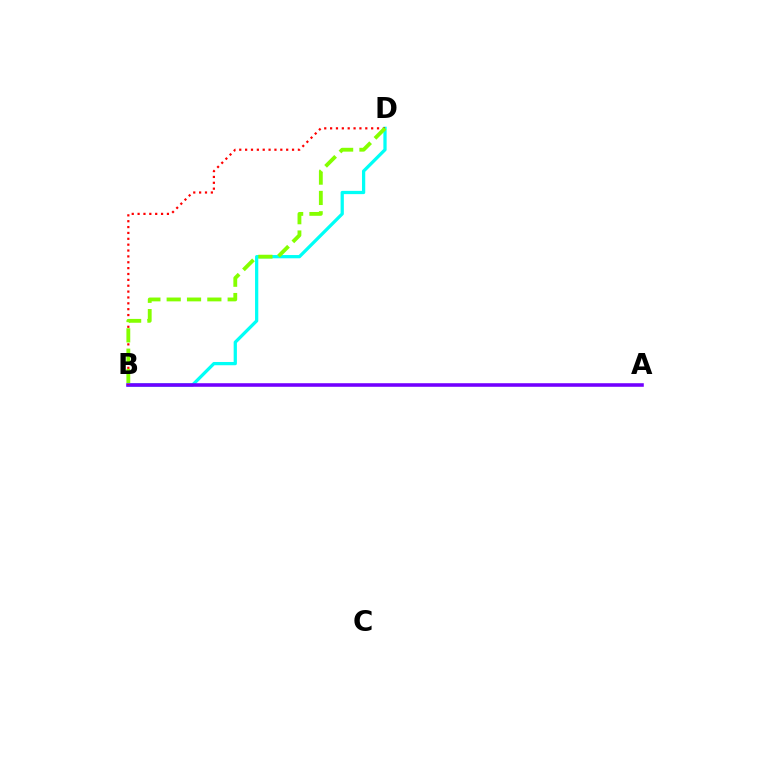{('B', 'D'): [{'color': '#00fff6', 'line_style': 'solid', 'thickness': 2.34}, {'color': '#ff0000', 'line_style': 'dotted', 'thickness': 1.59}, {'color': '#84ff00', 'line_style': 'dashed', 'thickness': 2.76}], ('A', 'B'): [{'color': '#7200ff', 'line_style': 'solid', 'thickness': 2.57}]}